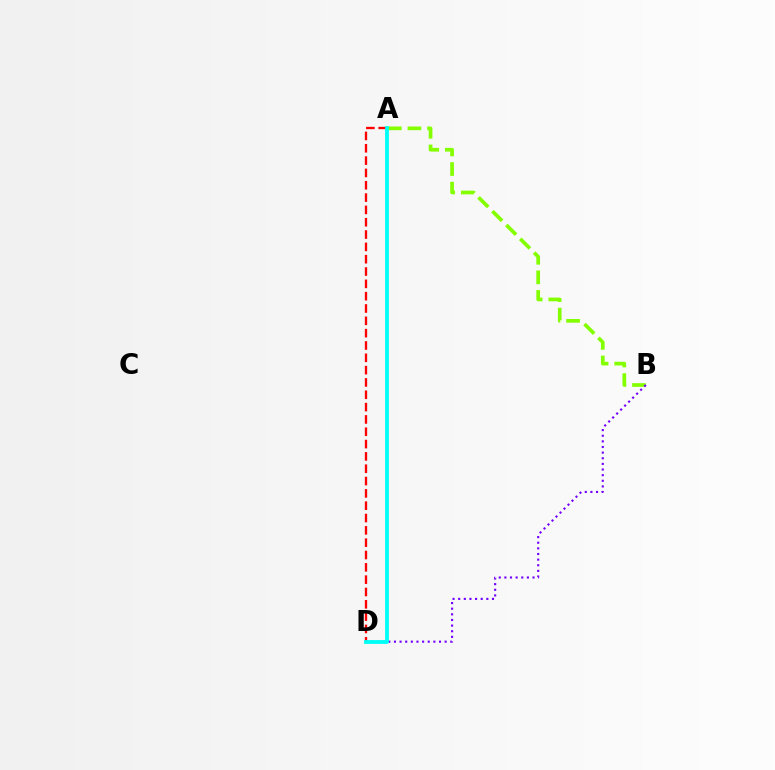{('A', 'B'): [{'color': '#84ff00', 'line_style': 'dashed', 'thickness': 2.66}], ('A', 'D'): [{'color': '#ff0000', 'line_style': 'dashed', 'thickness': 1.67}, {'color': '#00fff6', 'line_style': 'solid', 'thickness': 2.75}], ('B', 'D'): [{'color': '#7200ff', 'line_style': 'dotted', 'thickness': 1.53}]}